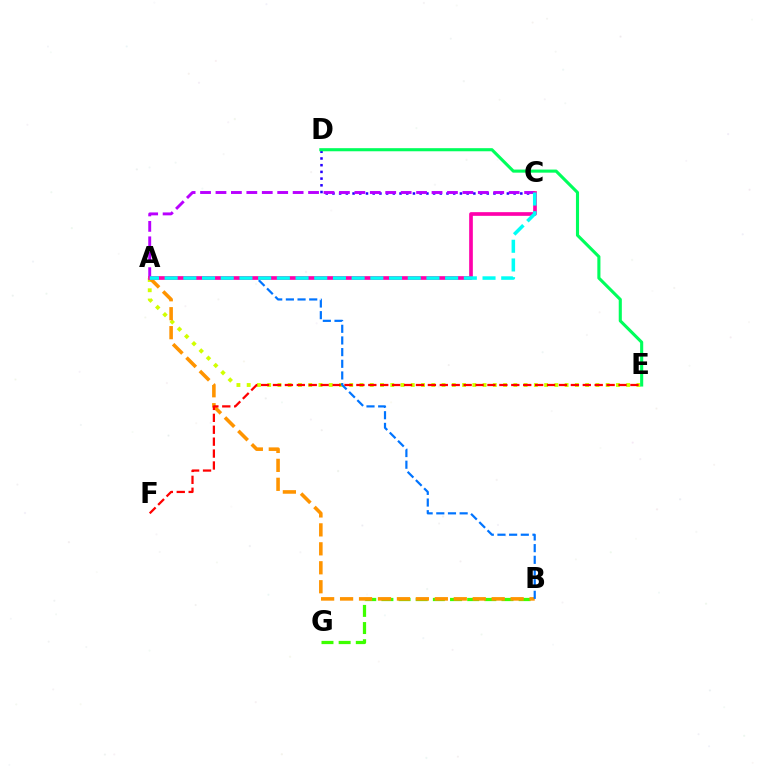{('C', 'D'): [{'color': '#2500ff', 'line_style': 'dotted', 'thickness': 1.82}], ('A', 'E'): [{'color': '#d1ff00', 'line_style': 'dotted', 'thickness': 2.79}], ('A', 'C'): [{'color': '#b900ff', 'line_style': 'dashed', 'thickness': 2.1}, {'color': '#ff00ac', 'line_style': 'solid', 'thickness': 2.65}, {'color': '#00fff6', 'line_style': 'dashed', 'thickness': 2.54}], ('B', 'G'): [{'color': '#3dff00', 'line_style': 'dashed', 'thickness': 2.33}], ('A', 'B'): [{'color': '#ff9400', 'line_style': 'dashed', 'thickness': 2.57}, {'color': '#0074ff', 'line_style': 'dashed', 'thickness': 1.59}], ('E', 'F'): [{'color': '#ff0000', 'line_style': 'dashed', 'thickness': 1.62}], ('D', 'E'): [{'color': '#00ff5c', 'line_style': 'solid', 'thickness': 2.23}]}